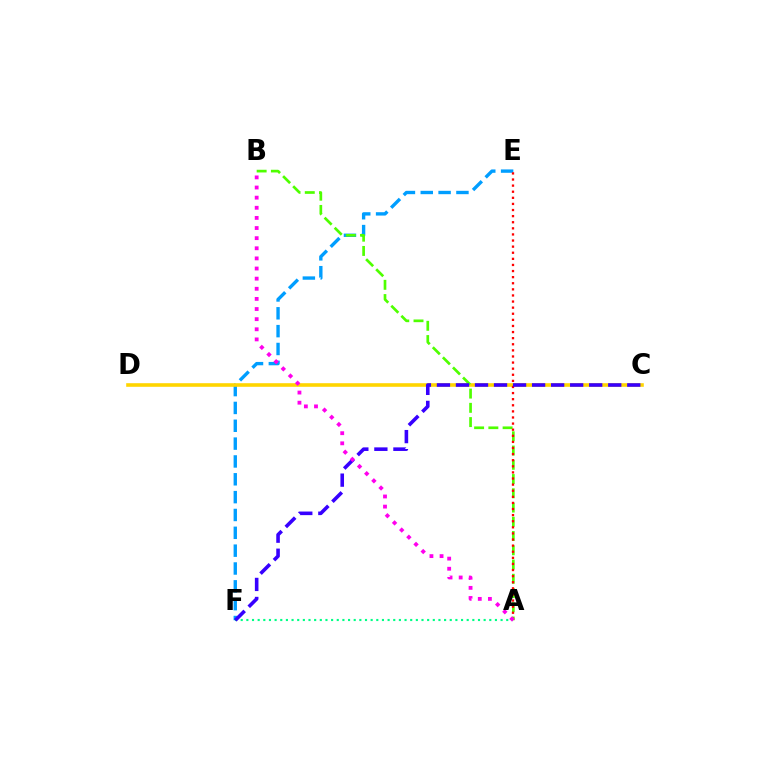{('E', 'F'): [{'color': '#009eff', 'line_style': 'dashed', 'thickness': 2.42}], ('C', 'D'): [{'color': '#ffd500', 'line_style': 'solid', 'thickness': 2.59}], ('A', 'F'): [{'color': '#00ff86', 'line_style': 'dotted', 'thickness': 1.53}], ('A', 'B'): [{'color': '#4fff00', 'line_style': 'dashed', 'thickness': 1.94}, {'color': '#ff00ed', 'line_style': 'dotted', 'thickness': 2.75}], ('A', 'E'): [{'color': '#ff0000', 'line_style': 'dotted', 'thickness': 1.66}], ('C', 'F'): [{'color': '#3700ff', 'line_style': 'dashed', 'thickness': 2.59}]}